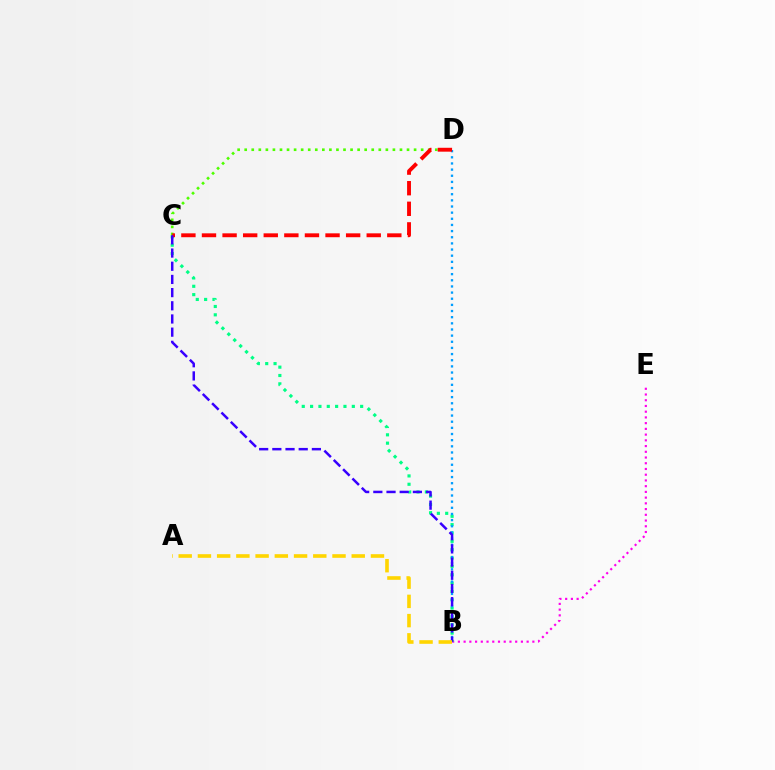{('B', 'E'): [{'color': '#ff00ed', 'line_style': 'dotted', 'thickness': 1.56}], ('B', 'C'): [{'color': '#00ff86', 'line_style': 'dotted', 'thickness': 2.27}, {'color': '#3700ff', 'line_style': 'dashed', 'thickness': 1.79}], ('C', 'D'): [{'color': '#4fff00', 'line_style': 'dotted', 'thickness': 1.92}, {'color': '#ff0000', 'line_style': 'dashed', 'thickness': 2.8}], ('B', 'D'): [{'color': '#009eff', 'line_style': 'dotted', 'thickness': 1.67}], ('A', 'B'): [{'color': '#ffd500', 'line_style': 'dashed', 'thickness': 2.61}]}